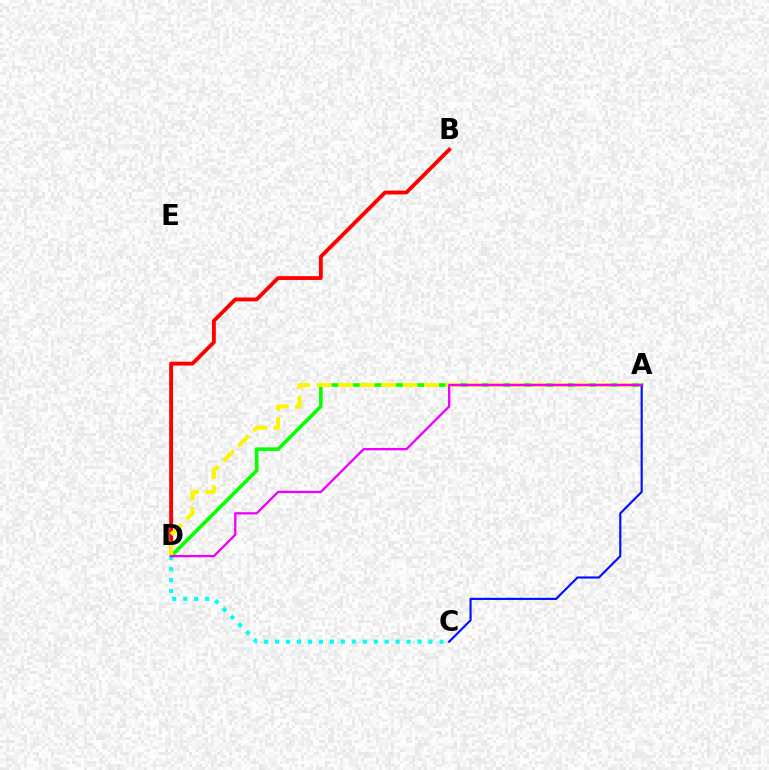{('B', 'D'): [{'color': '#ff0000', 'line_style': 'solid', 'thickness': 2.76}], ('A', 'D'): [{'color': '#08ff00', 'line_style': 'solid', 'thickness': 2.61}, {'color': '#fcf500', 'line_style': 'dashed', 'thickness': 2.92}, {'color': '#ee00ff', 'line_style': 'solid', 'thickness': 1.65}], ('C', 'D'): [{'color': '#00fff6', 'line_style': 'dotted', 'thickness': 2.98}], ('A', 'C'): [{'color': '#0010ff', 'line_style': 'solid', 'thickness': 1.55}]}